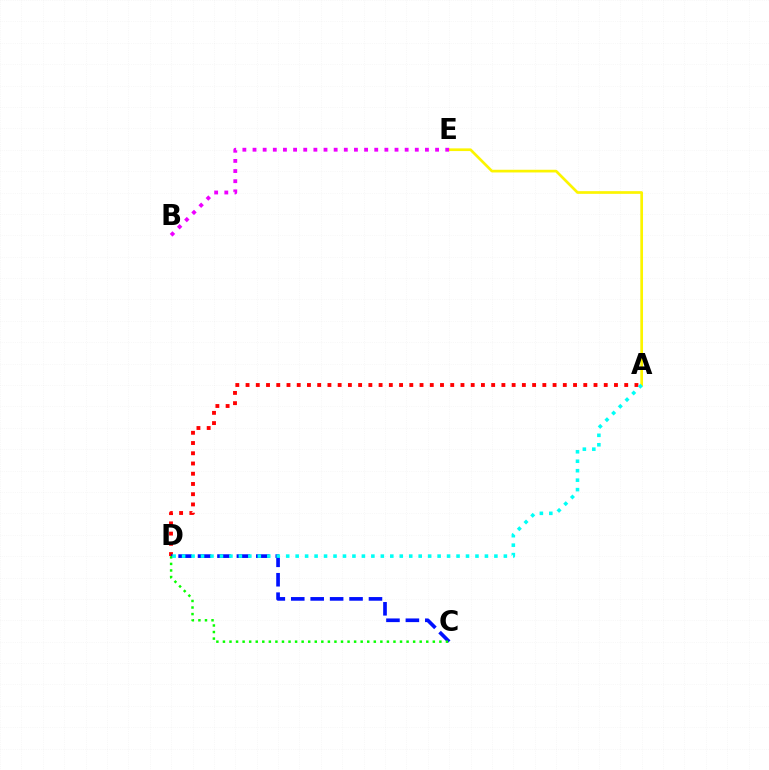{('A', 'D'): [{'color': '#ff0000', 'line_style': 'dotted', 'thickness': 2.78}, {'color': '#00fff6', 'line_style': 'dotted', 'thickness': 2.57}], ('A', 'E'): [{'color': '#fcf500', 'line_style': 'solid', 'thickness': 1.94}], ('B', 'E'): [{'color': '#ee00ff', 'line_style': 'dotted', 'thickness': 2.76}], ('C', 'D'): [{'color': '#0010ff', 'line_style': 'dashed', 'thickness': 2.64}, {'color': '#08ff00', 'line_style': 'dotted', 'thickness': 1.78}]}